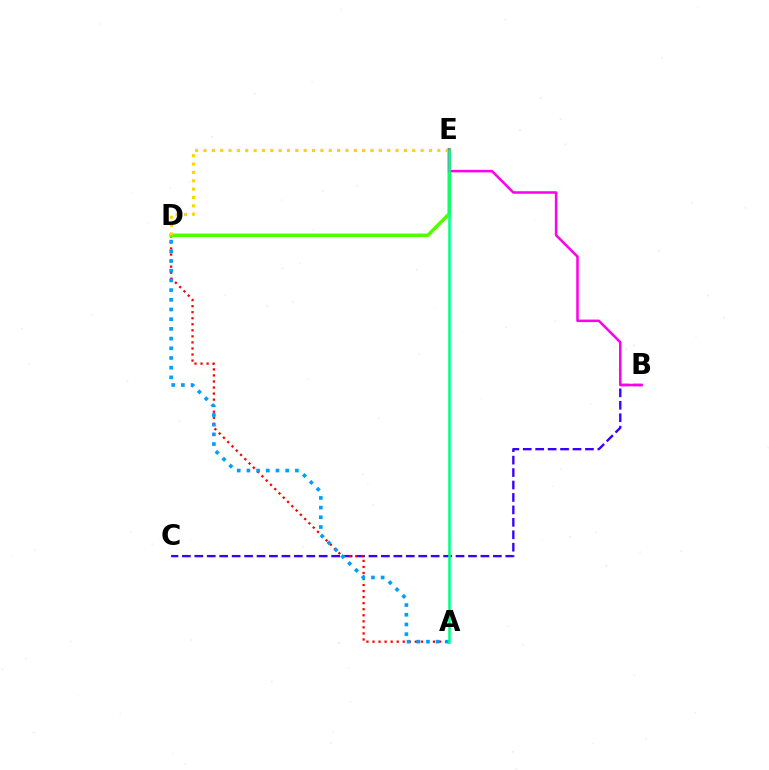{('B', 'C'): [{'color': '#3700ff', 'line_style': 'dashed', 'thickness': 1.69}], ('A', 'D'): [{'color': '#ff0000', 'line_style': 'dotted', 'thickness': 1.64}, {'color': '#009eff', 'line_style': 'dotted', 'thickness': 2.63}], ('D', 'E'): [{'color': '#4fff00', 'line_style': 'solid', 'thickness': 2.5}, {'color': '#ffd500', 'line_style': 'dotted', 'thickness': 2.27}], ('B', 'E'): [{'color': '#ff00ed', 'line_style': 'solid', 'thickness': 1.83}], ('A', 'E'): [{'color': '#00ff86', 'line_style': 'solid', 'thickness': 1.84}]}